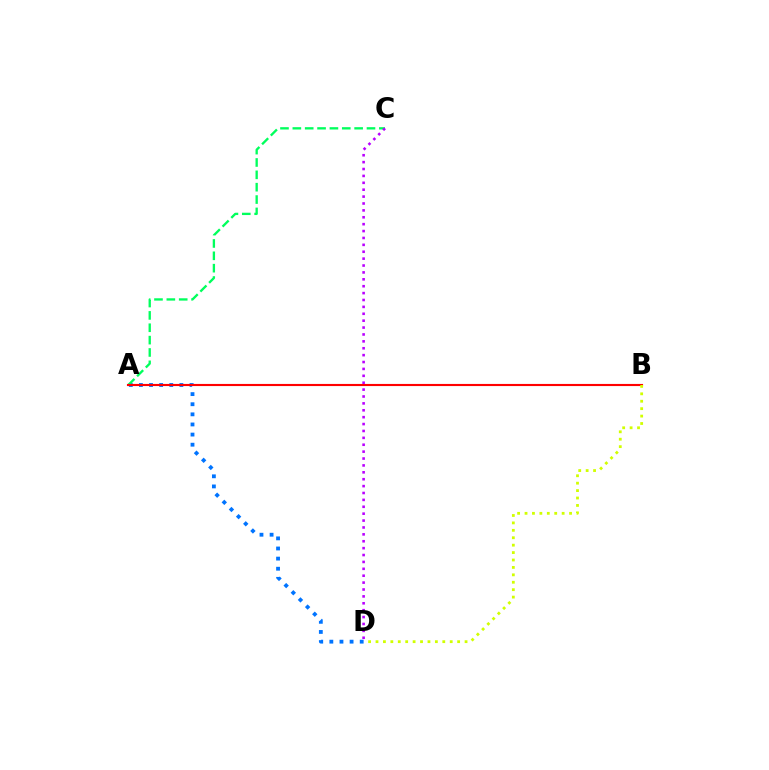{('A', 'D'): [{'color': '#0074ff', 'line_style': 'dotted', 'thickness': 2.75}], ('A', 'C'): [{'color': '#00ff5c', 'line_style': 'dashed', 'thickness': 1.68}], ('A', 'B'): [{'color': '#ff0000', 'line_style': 'solid', 'thickness': 1.53}], ('B', 'D'): [{'color': '#d1ff00', 'line_style': 'dotted', 'thickness': 2.02}], ('C', 'D'): [{'color': '#b900ff', 'line_style': 'dotted', 'thickness': 1.87}]}